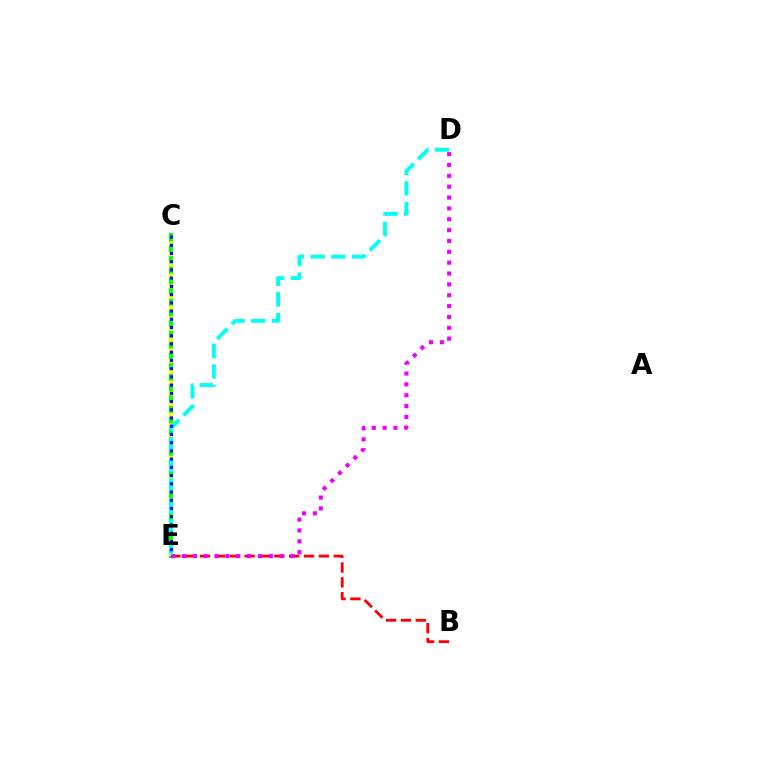{('B', 'E'): [{'color': '#ff0000', 'line_style': 'dashed', 'thickness': 2.02}], ('C', 'E'): [{'color': '#08ff00', 'line_style': 'solid', 'thickness': 2.97}, {'color': '#fcf500', 'line_style': 'dotted', 'thickness': 2.91}, {'color': '#0010ff', 'line_style': 'dotted', 'thickness': 2.23}], ('D', 'E'): [{'color': '#ee00ff', 'line_style': 'dotted', 'thickness': 2.95}, {'color': '#00fff6', 'line_style': 'dashed', 'thickness': 2.8}]}